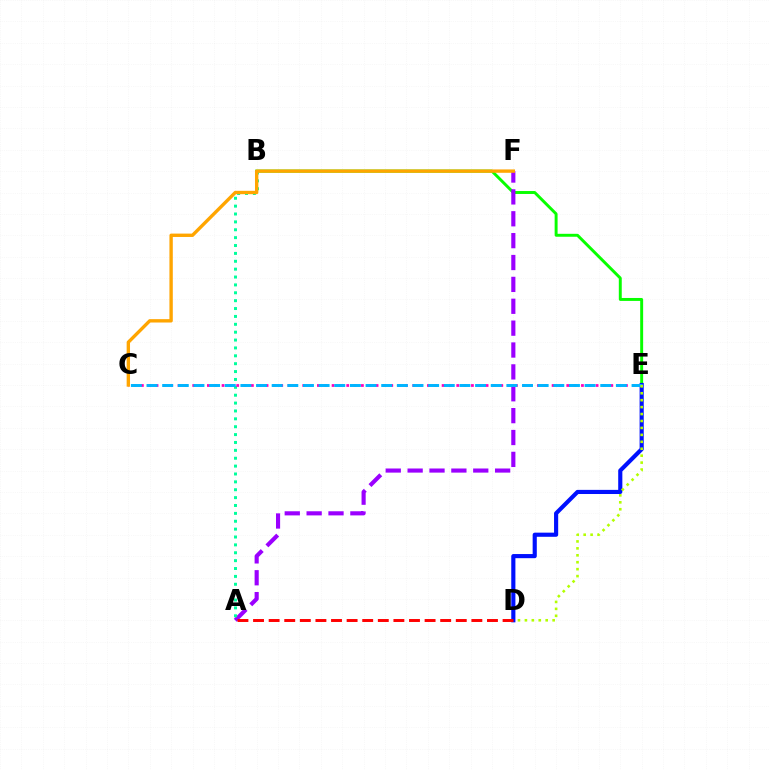{('B', 'E'): [{'color': '#08ff00', 'line_style': 'solid', 'thickness': 2.12}], ('A', 'F'): [{'color': '#9b00ff', 'line_style': 'dashed', 'thickness': 2.97}], ('A', 'B'): [{'color': '#00ff9d', 'line_style': 'dotted', 'thickness': 2.14}], ('D', 'E'): [{'color': '#0010ff', 'line_style': 'solid', 'thickness': 2.98}, {'color': '#b3ff00', 'line_style': 'dotted', 'thickness': 1.88}], ('A', 'D'): [{'color': '#ff0000', 'line_style': 'dashed', 'thickness': 2.12}], ('C', 'E'): [{'color': '#ff00bd', 'line_style': 'dotted', 'thickness': 1.99}, {'color': '#00b5ff', 'line_style': 'dashed', 'thickness': 2.13}], ('C', 'F'): [{'color': '#ffa500', 'line_style': 'solid', 'thickness': 2.42}]}